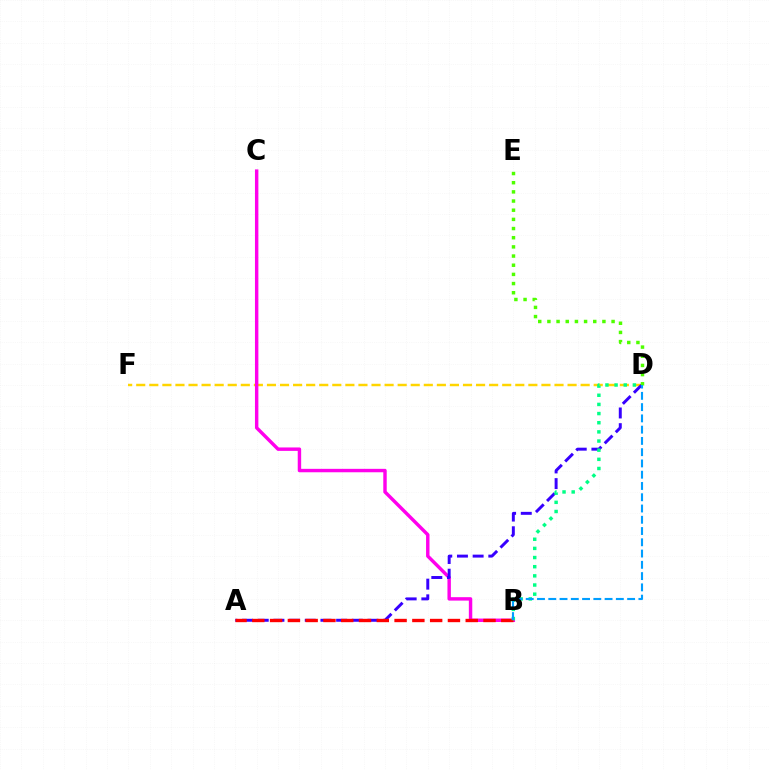{('D', 'F'): [{'color': '#ffd500', 'line_style': 'dashed', 'thickness': 1.78}], ('B', 'C'): [{'color': '#ff00ed', 'line_style': 'solid', 'thickness': 2.47}], ('A', 'D'): [{'color': '#3700ff', 'line_style': 'dashed', 'thickness': 2.13}], ('A', 'B'): [{'color': '#ff0000', 'line_style': 'dashed', 'thickness': 2.42}], ('B', 'D'): [{'color': '#00ff86', 'line_style': 'dotted', 'thickness': 2.49}, {'color': '#009eff', 'line_style': 'dashed', 'thickness': 1.53}], ('D', 'E'): [{'color': '#4fff00', 'line_style': 'dotted', 'thickness': 2.49}]}